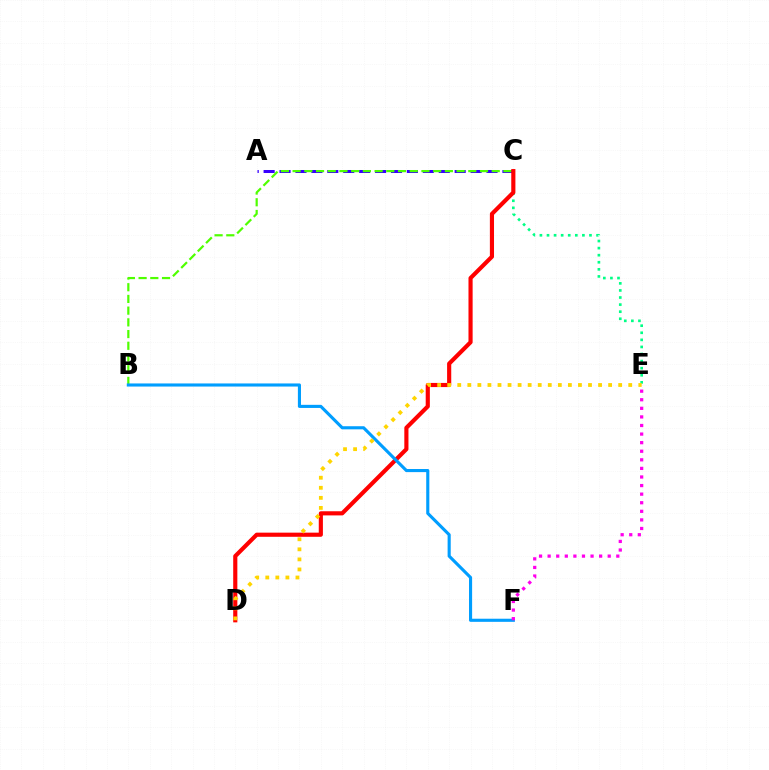{('A', 'C'): [{'color': '#3700ff', 'line_style': 'dashed', 'thickness': 2.16}], ('C', 'E'): [{'color': '#00ff86', 'line_style': 'dotted', 'thickness': 1.92}], ('B', 'C'): [{'color': '#4fff00', 'line_style': 'dashed', 'thickness': 1.59}], ('C', 'D'): [{'color': '#ff0000', 'line_style': 'solid', 'thickness': 2.98}], ('B', 'F'): [{'color': '#009eff', 'line_style': 'solid', 'thickness': 2.24}], ('E', 'F'): [{'color': '#ff00ed', 'line_style': 'dotted', 'thickness': 2.33}], ('D', 'E'): [{'color': '#ffd500', 'line_style': 'dotted', 'thickness': 2.73}]}